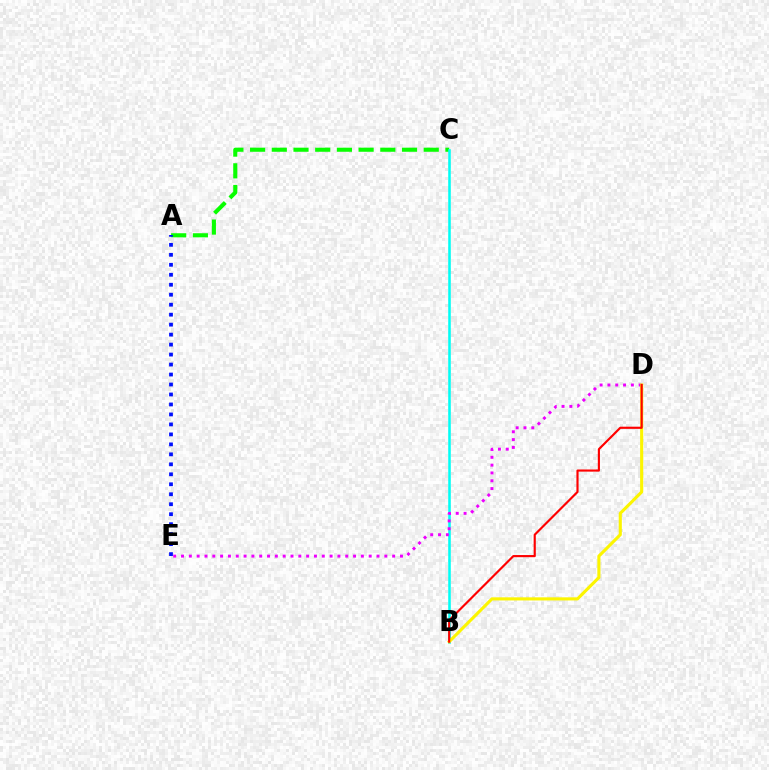{('A', 'C'): [{'color': '#08ff00', 'line_style': 'dashed', 'thickness': 2.95}], ('A', 'E'): [{'color': '#0010ff', 'line_style': 'dotted', 'thickness': 2.71}], ('B', 'C'): [{'color': '#00fff6', 'line_style': 'solid', 'thickness': 1.85}], ('D', 'E'): [{'color': '#ee00ff', 'line_style': 'dotted', 'thickness': 2.12}], ('B', 'D'): [{'color': '#fcf500', 'line_style': 'solid', 'thickness': 2.24}, {'color': '#ff0000', 'line_style': 'solid', 'thickness': 1.55}]}